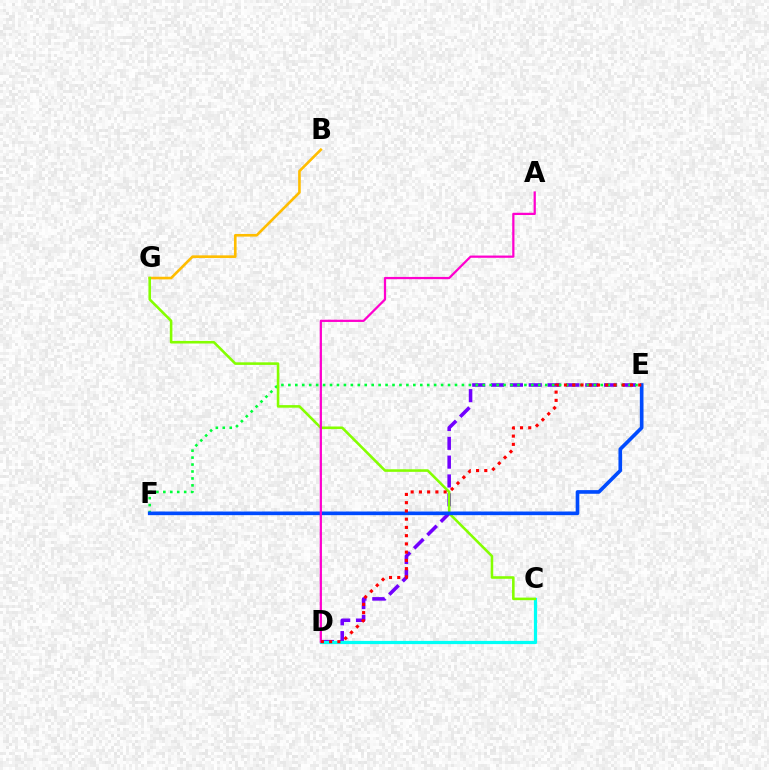{('D', 'E'): [{'color': '#7200ff', 'line_style': 'dashed', 'thickness': 2.56}, {'color': '#ff0000', 'line_style': 'dotted', 'thickness': 2.24}], ('E', 'F'): [{'color': '#00ff39', 'line_style': 'dotted', 'thickness': 1.89}, {'color': '#004bff', 'line_style': 'solid', 'thickness': 2.62}], ('C', 'D'): [{'color': '#00fff6', 'line_style': 'solid', 'thickness': 2.31}], ('B', 'G'): [{'color': '#ffbd00', 'line_style': 'solid', 'thickness': 1.89}], ('C', 'G'): [{'color': '#84ff00', 'line_style': 'solid', 'thickness': 1.85}], ('A', 'D'): [{'color': '#ff00cf', 'line_style': 'solid', 'thickness': 1.62}]}